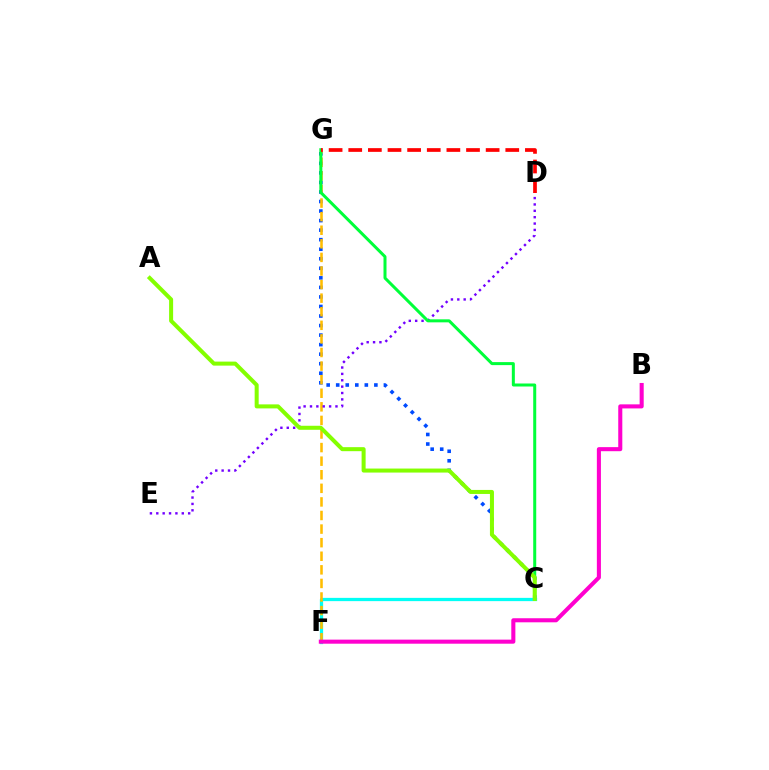{('C', 'G'): [{'color': '#004bff', 'line_style': 'dotted', 'thickness': 2.59}, {'color': '#00ff39', 'line_style': 'solid', 'thickness': 2.17}], ('C', 'F'): [{'color': '#00fff6', 'line_style': 'solid', 'thickness': 2.35}], ('F', 'G'): [{'color': '#ffbd00', 'line_style': 'dashed', 'thickness': 1.85}], ('D', 'E'): [{'color': '#7200ff', 'line_style': 'dotted', 'thickness': 1.73}], ('B', 'F'): [{'color': '#ff00cf', 'line_style': 'solid', 'thickness': 2.93}], ('A', 'C'): [{'color': '#84ff00', 'line_style': 'solid', 'thickness': 2.9}], ('D', 'G'): [{'color': '#ff0000', 'line_style': 'dashed', 'thickness': 2.67}]}